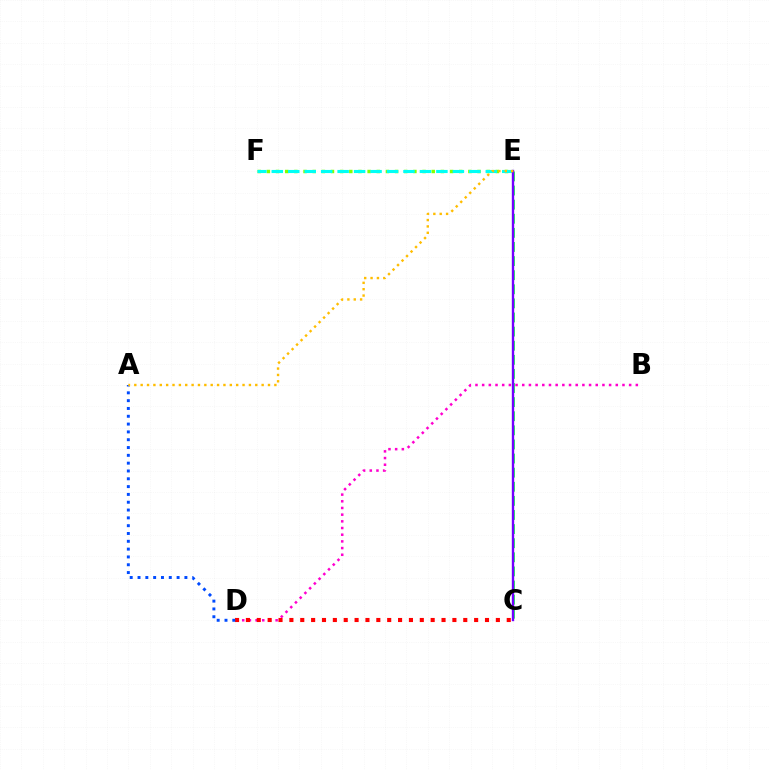{('C', 'E'): [{'color': '#00ff39', 'line_style': 'dashed', 'thickness': 1.92}, {'color': '#7200ff', 'line_style': 'solid', 'thickness': 1.71}], ('E', 'F'): [{'color': '#84ff00', 'line_style': 'dotted', 'thickness': 2.49}, {'color': '#00fff6', 'line_style': 'dashed', 'thickness': 2.24}], ('B', 'D'): [{'color': '#ff00cf', 'line_style': 'dotted', 'thickness': 1.82}], ('C', 'D'): [{'color': '#ff0000', 'line_style': 'dotted', 'thickness': 2.95}], ('A', 'D'): [{'color': '#004bff', 'line_style': 'dotted', 'thickness': 2.12}], ('A', 'E'): [{'color': '#ffbd00', 'line_style': 'dotted', 'thickness': 1.73}]}